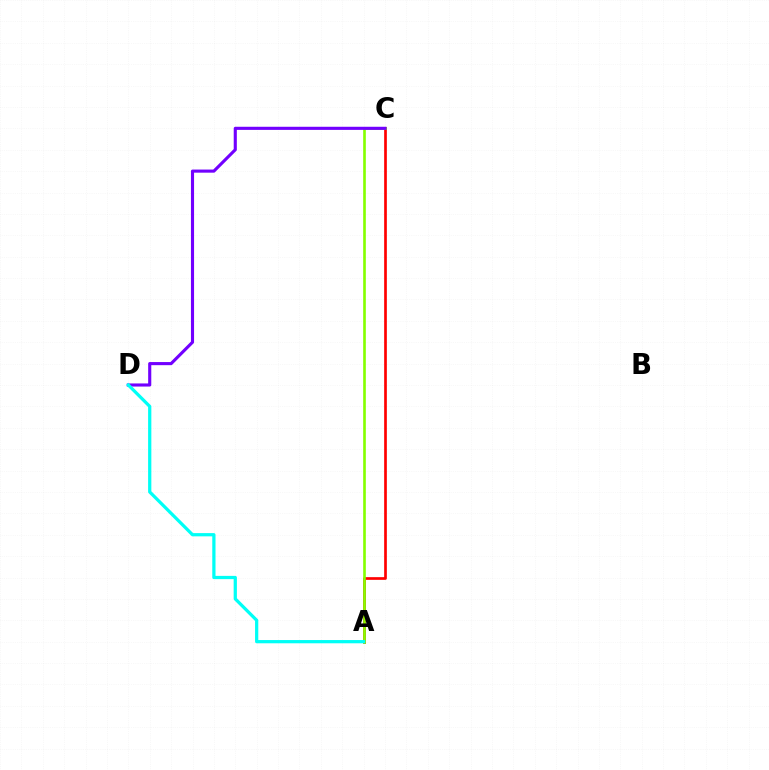{('A', 'C'): [{'color': '#ff0000', 'line_style': 'solid', 'thickness': 1.94}, {'color': '#84ff00', 'line_style': 'solid', 'thickness': 1.89}], ('C', 'D'): [{'color': '#7200ff', 'line_style': 'solid', 'thickness': 2.24}], ('A', 'D'): [{'color': '#00fff6', 'line_style': 'solid', 'thickness': 2.33}]}